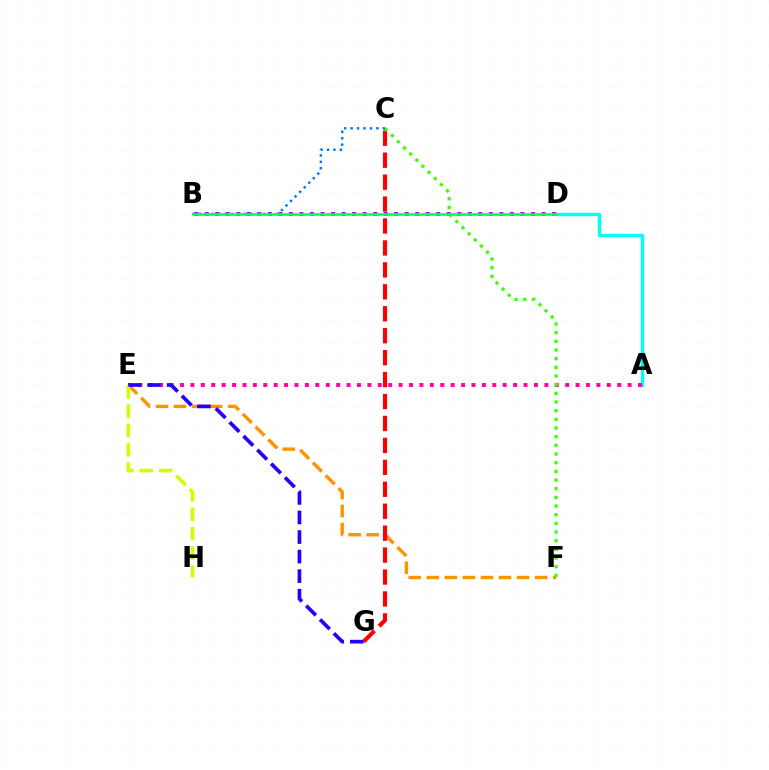{('A', 'D'): [{'color': '#00fff6', 'line_style': 'solid', 'thickness': 2.48}], ('B', 'D'): [{'color': '#b900ff', 'line_style': 'dotted', 'thickness': 2.86}, {'color': '#00ff5c', 'line_style': 'solid', 'thickness': 1.88}], ('E', 'F'): [{'color': '#ff9400', 'line_style': 'dashed', 'thickness': 2.45}], ('C', 'G'): [{'color': '#ff0000', 'line_style': 'dashed', 'thickness': 2.98}], ('A', 'E'): [{'color': '#ff00ac', 'line_style': 'dotted', 'thickness': 2.83}], ('C', 'F'): [{'color': '#3dff00', 'line_style': 'dotted', 'thickness': 2.36}], ('E', 'H'): [{'color': '#d1ff00', 'line_style': 'dashed', 'thickness': 2.63}], ('B', 'C'): [{'color': '#0074ff', 'line_style': 'dotted', 'thickness': 1.75}], ('E', 'G'): [{'color': '#2500ff', 'line_style': 'dashed', 'thickness': 2.66}]}